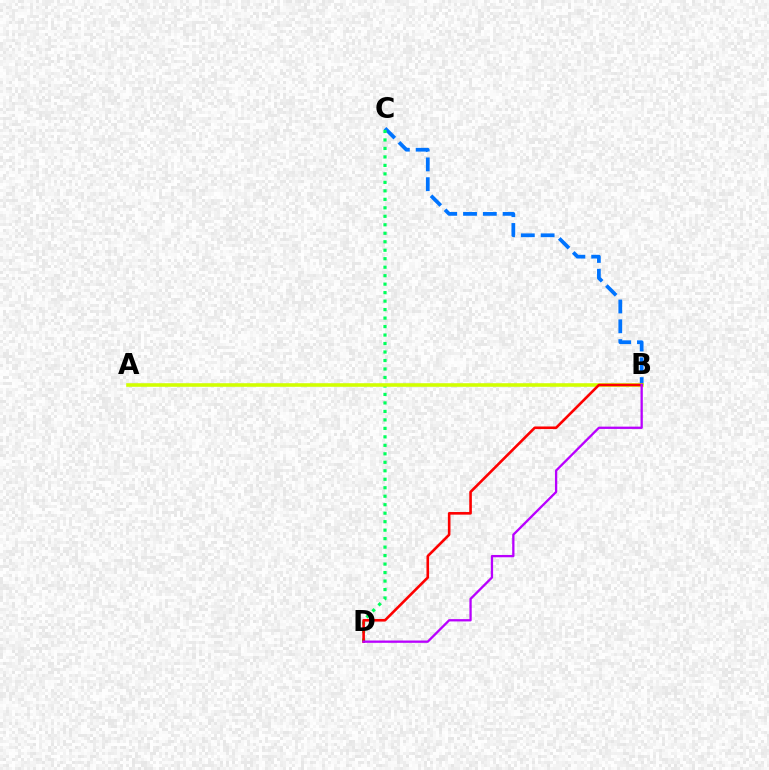{('B', 'C'): [{'color': '#0074ff', 'line_style': 'dashed', 'thickness': 2.69}], ('C', 'D'): [{'color': '#00ff5c', 'line_style': 'dotted', 'thickness': 2.3}], ('A', 'B'): [{'color': '#d1ff00', 'line_style': 'solid', 'thickness': 2.58}], ('B', 'D'): [{'color': '#ff0000', 'line_style': 'solid', 'thickness': 1.88}, {'color': '#b900ff', 'line_style': 'solid', 'thickness': 1.66}]}